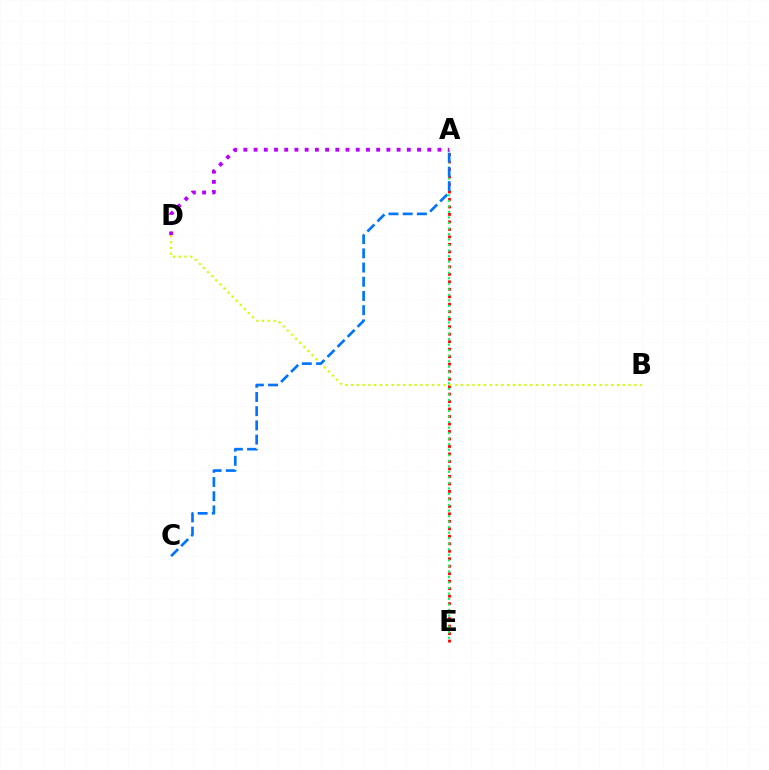{('A', 'E'): [{'color': '#ff0000', 'line_style': 'dotted', 'thickness': 2.03}, {'color': '#00ff5c', 'line_style': 'dotted', 'thickness': 1.5}], ('A', 'D'): [{'color': '#b900ff', 'line_style': 'dotted', 'thickness': 2.78}], ('B', 'D'): [{'color': '#d1ff00', 'line_style': 'dotted', 'thickness': 1.57}], ('A', 'C'): [{'color': '#0074ff', 'line_style': 'dashed', 'thickness': 1.93}]}